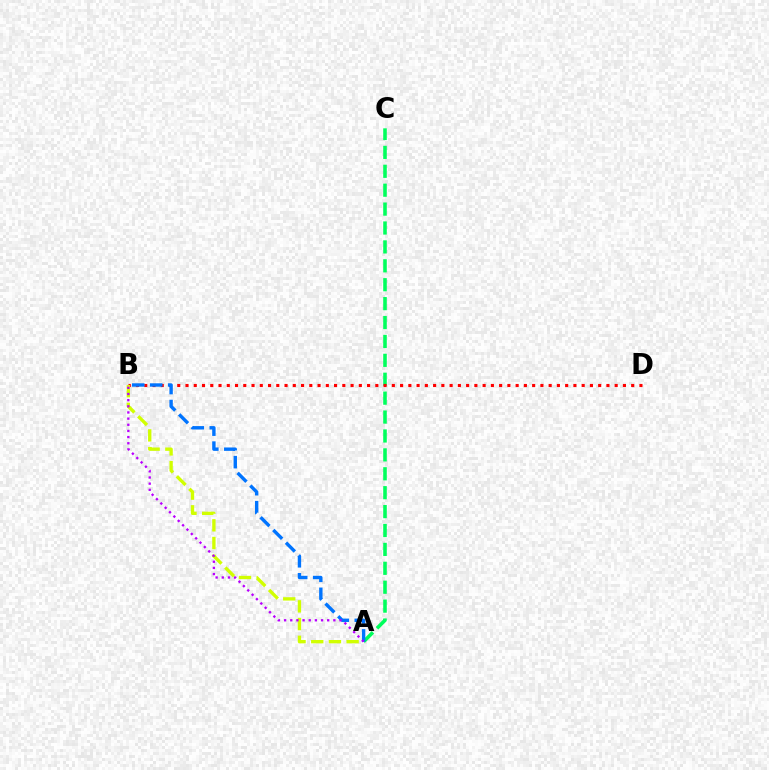{('A', 'C'): [{'color': '#00ff5c', 'line_style': 'dashed', 'thickness': 2.57}], ('B', 'D'): [{'color': '#ff0000', 'line_style': 'dotted', 'thickness': 2.24}], ('A', 'B'): [{'color': '#d1ff00', 'line_style': 'dashed', 'thickness': 2.4}, {'color': '#0074ff', 'line_style': 'dashed', 'thickness': 2.44}, {'color': '#b900ff', 'line_style': 'dotted', 'thickness': 1.67}]}